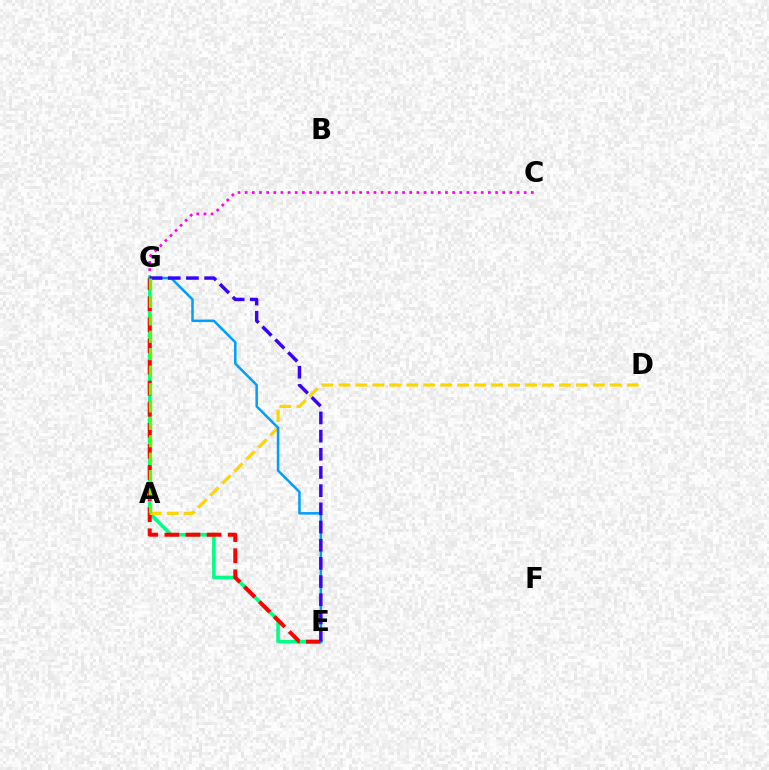{('C', 'G'): [{'color': '#ff00ed', 'line_style': 'dotted', 'thickness': 1.94}], ('E', 'G'): [{'color': '#00ff86', 'line_style': 'solid', 'thickness': 2.6}, {'color': '#ff0000', 'line_style': 'dashed', 'thickness': 2.87}, {'color': '#009eff', 'line_style': 'solid', 'thickness': 1.81}, {'color': '#3700ff', 'line_style': 'dashed', 'thickness': 2.47}], ('A', 'D'): [{'color': '#ffd500', 'line_style': 'dashed', 'thickness': 2.3}], ('A', 'G'): [{'color': '#4fff00', 'line_style': 'dashed', 'thickness': 2.36}]}